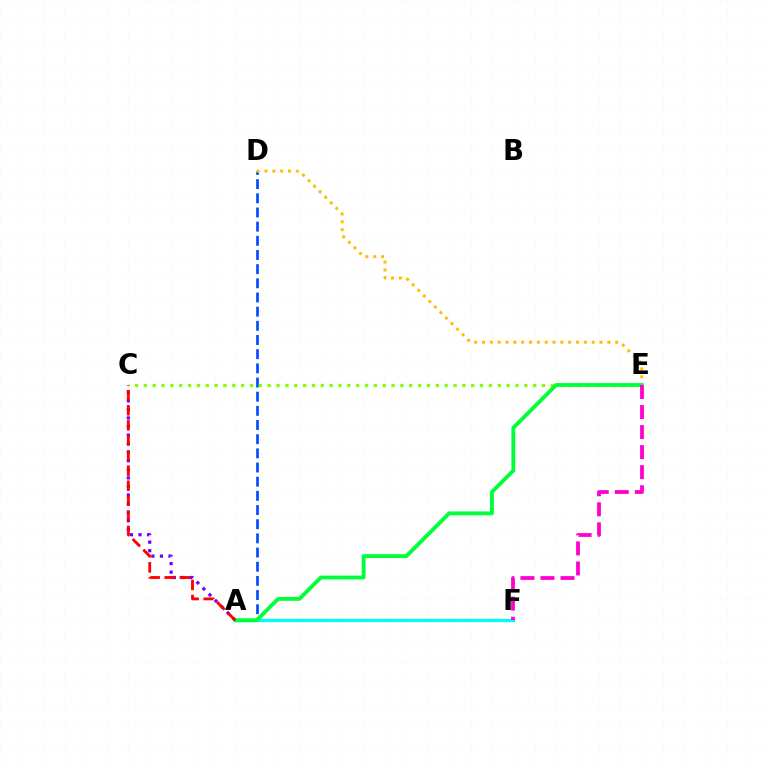{('A', 'D'): [{'color': '#004bff', 'line_style': 'dashed', 'thickness': 1.92}], ('A', 'C'): [{'color': '#7200ff', 'line_style': 'dotted', 'thickness': 2.33}, {'color': '#ff0000', 'line_style': 'dashed', 'thickness': 2.05}], ('A', 'F'): [{'color': '#00fff6', 'line_style': 'solid', 'thickness': 2.4}], ('D', 'E'): [{'color': '#ffbd00', 'line_style': 'dotted', 'thickness': 2.13}], ('C', 'E'): [{'color': '#84ff00', 'line_style': 'dotted', 'thickness': 2.4}], ('A', 'E'): [{'color': '#00ff39', 'line_style': 'solid', 'thickness': 2.76}], ('E', 'F'): [{'color': '#ff00cf', 'line_style': 'dashed', 'thickness': 2.72}]}